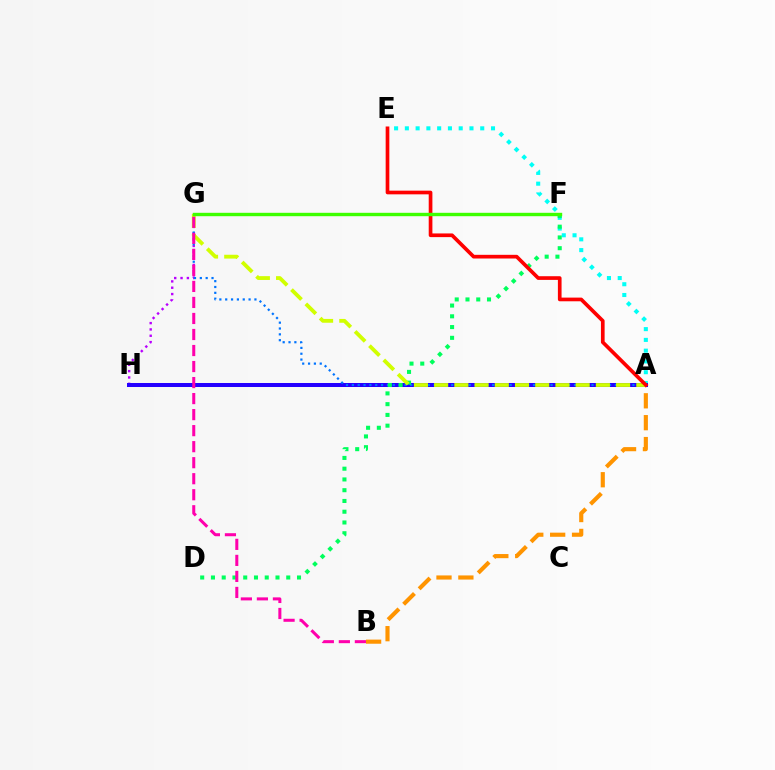{('G', 'H'): [{'color': '#b900ff', 'line_style': 'dotted', 'thickness': 1.72}], ('A', 'E'): [{'color': '#00fff6', 'line_style': 'dotted', 'thickness': 2.93}, {'color': '#ff0000', 'line_style': 'solid', 'thickness': 2.65}], ('A', 'B'): [{'color': '#ff9400', 'line_style': 'dashed', 'thickness': 2.97}], ('A', 'H'): [{'color': '#2500ff', 'line_style': 'solid', 'thickness': 2.88}], ('A', 'G'): [{'color': '#0074ff', 'line_style': 'dotted', 'thickness': 1.59}, {'color': '#d1ff00', 'line_style': 'dashed', 'thickness': 2.75}], ('D', 'F'): [{'color': '#00ff5c', 'line_style': 'dotted', 'thickness': 2.92}], ('B', 'G'): [{'color': '#ff00ac', 'line_style': 'dashed', 'thickness': 2.18}], ('F', 'G'): [{'color': '#3dff00', 'line_style': 'solid', 'thickness': 2.44}]}